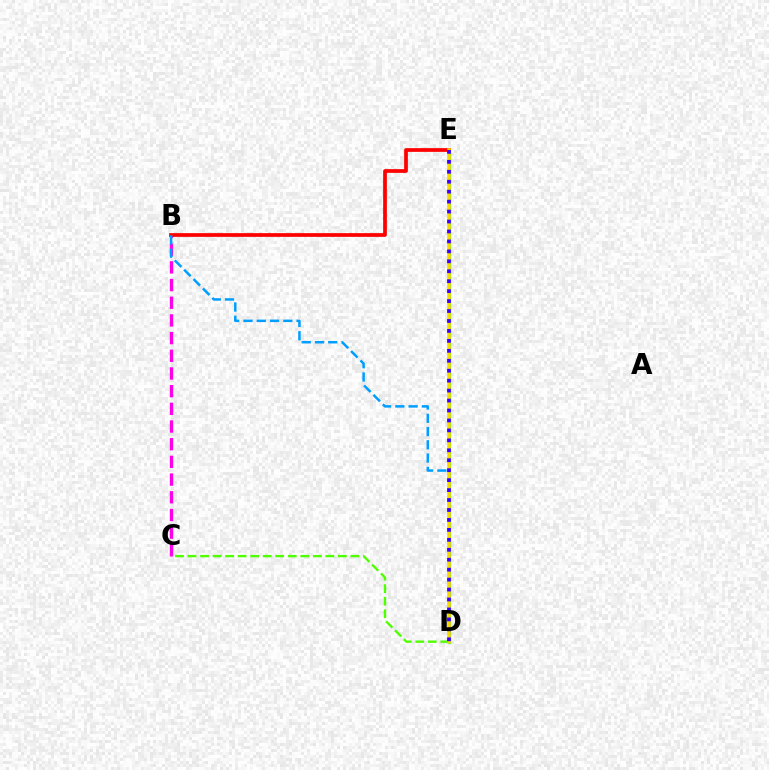{('B', 'C'): [{'color': '#ff00ed', 'line_style': 'dashed', 'thickness': 2.4}], ('D', 'E'): [{'color': '#00ff86', 'line_style': 'solid', 'thickness': 2.34}, {'color': '#ffd500', 'line_style': 'solid', 'thickness': 2.52}, {'color': '#3700ff', 'line_style': 'dotted', 'thickness': 2.7}], ('B', 'E'): [{'color': '#ff0000', 'line_style': 'solid', 'thickness': 2.68}], ('C', 'D'): [{'color': '#4fff00', 'line_style': 'dashed', 'thickness': 1.7}], ('B', 'D'): [{'color': '#009eff', 'line_style': 'dashed', 'thickness': 1.8}]}